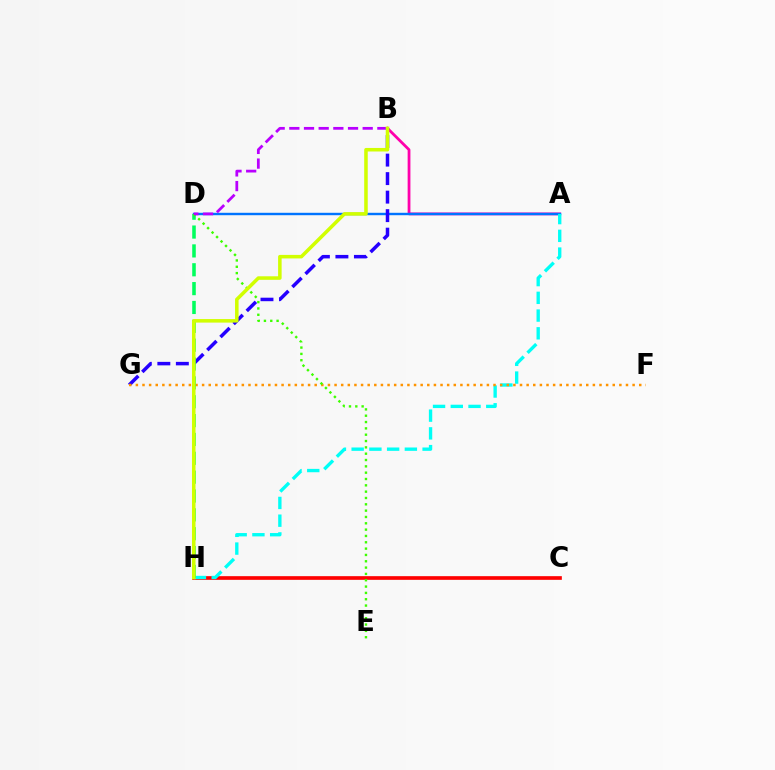{('A', 'B'): [{'color': '#ff00ac', 'line_style': 'solid', 'thickness': 2.0}], ('C', 'H'): [{'color': '#ff0000', 'line_style': 'solid', 'thickness': 2.65}], ('A', 'D'): [{'color': '#0074ff', 'line_style': 'solid', 'thickness': 1.74}], ('B', 'G'): [{'color': '#2500ff', 'line_style': 'dashed', 'thickness': 2.52}], ('A', 'H'): [{'color': '#00fff6', 'line_style': 'dashed', 'thickness': 2.41}], ('F', 'G'): [{'color': '#ff9400', 'line_style': 'dotted', 'thickness': 1.8}], ('D', 'H'): [{'color': '#00ff5c', 'line_style': 'dashed', 'thickness': 2.56}], ('D', 'E'): [{'color': '#3dff00', 'line_style': 'dotted', 'thickness': 1.72}], ('B', 'D'): [{'color': '#b900ff', 'line_style': 'dashed', 'thickness': 1.99}], ('B', 'H'): [{'color': '#d1ff00', 'line_style': 'solid', 'thickness': 2.55}]}